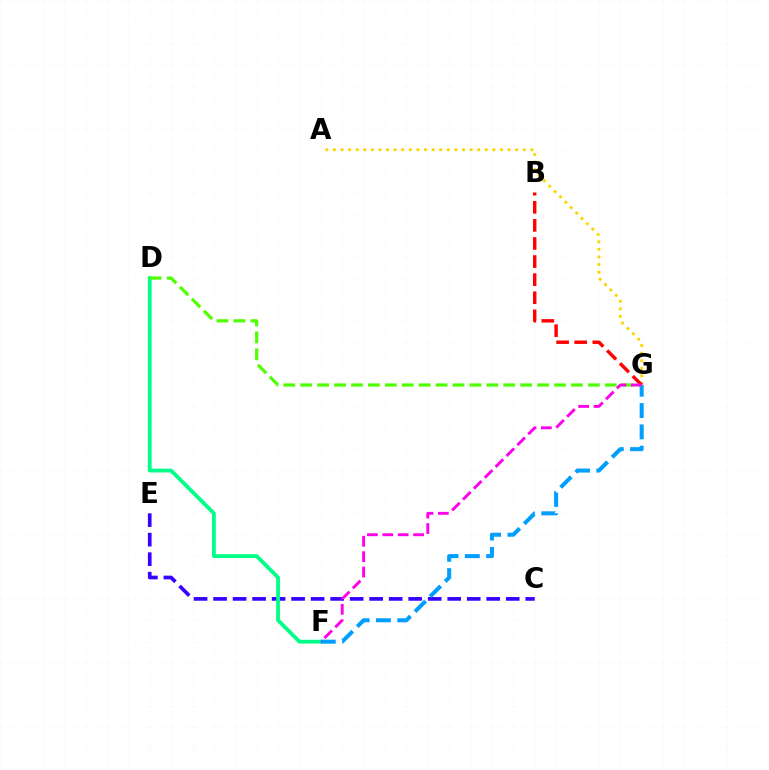{('C', 'E'): [{'color': '#3700ff', 'line_style': 'dashed', 'thickness': 2.65}], ('D', 'F'): [{'color': '#00ff86', 'line_style': 'solid', 'thickness': 2.74}], ('A', 'G'): [{'color': '#ffd500', 'line_style': 'dotted', 'thickness': 2.06}], ('F', 'G'): [{'color': '#009eff', 'line_style': 'dashed', 'thickness': 2.9}, {'color': '#ff00ed', 'line_style': 'dashed', 'thickness': 2.09}], ('D', 'G'): [{'color': '#4fff00', 'line_style': 'dashed', 'thickness': 2.3}], ('B', 'G'): [{'color': '#ff0000', 'line_style': 'dashed', 'thickness': 2.46}]}